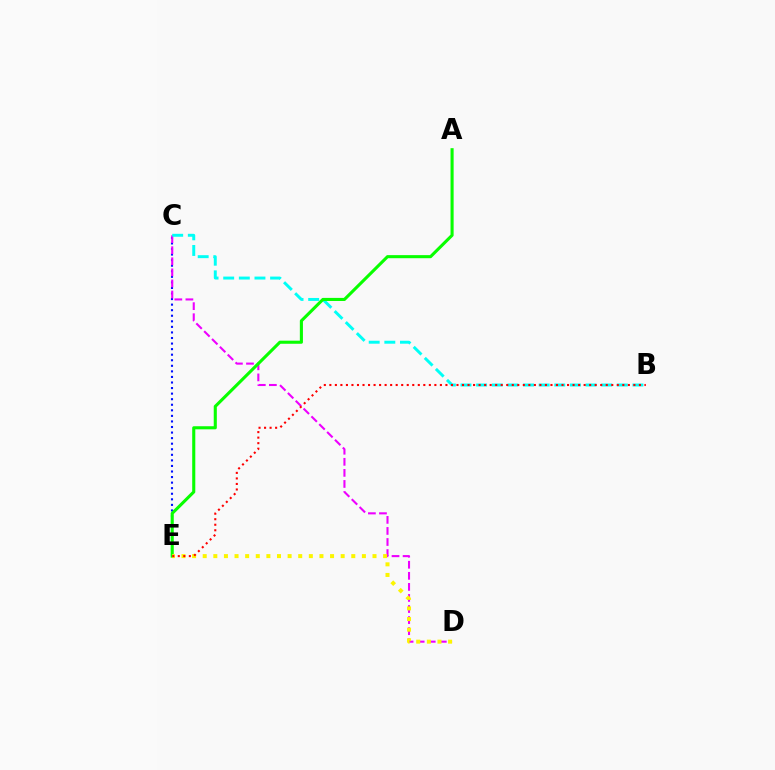{('C', 'E'): [{'color': '#0010ff', 'line_style': 'dotted', 'thickness': 1.51}], ('C', 'D'): [{'color': '#ee00ff', 'line_style': 'dashed', 'thickness': 1.5}], ('B', 'C'): [{'color': '#00fff6', 'line_style': 'dashed', 'thickness': 2.12}], ('A', 'E'): [{'color': '#08ff00', 'line_style': 'solid', 'thickness': 2.22}], ('D', 'E'): [{'color': '#fcf500', 'line_style': 'dotted', 'thickness': 2.88}], ('B', 'E'): [{'color': '#ff0000', 'line_style': 'dotted', 'thickness': 1.5}]}